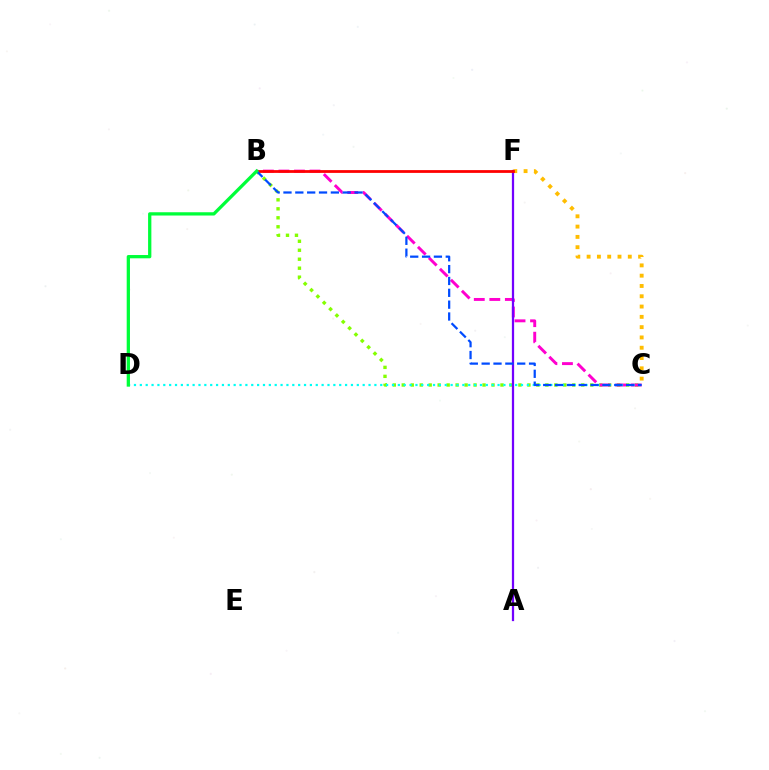{('C', 'F'): [{'color': '#ffbd00', 'line_style': 'dotted', 'thickness': 2.8}], ('B', 'C'): [{'color': '#84ff00', 'line_style': 'dotted', 'thickness': 2.44}, {'color': '#ff00cf', 'line_style': 'dashed', 'thickness': 2.11}, {'color': '#004bff', 'line_style': 'dashed', 'thickness': 1.61}], ('C', 'D'): [{'color': '#00fff6', 'line_style': 'dotted', 'thickness': 1.59}], ('A', 'F'): [{'color': '#7200ff', 'line_style': 'solid', 'thickness': 1.62}], ('B', 'F'): [{'color': '#ff0000', 'line_style': 'solid', 'thickness': 2.0}], ('B', 'D'): [{'color': '#00ff39', 'line_style': 'solid', 'thickness': 2.36}]}